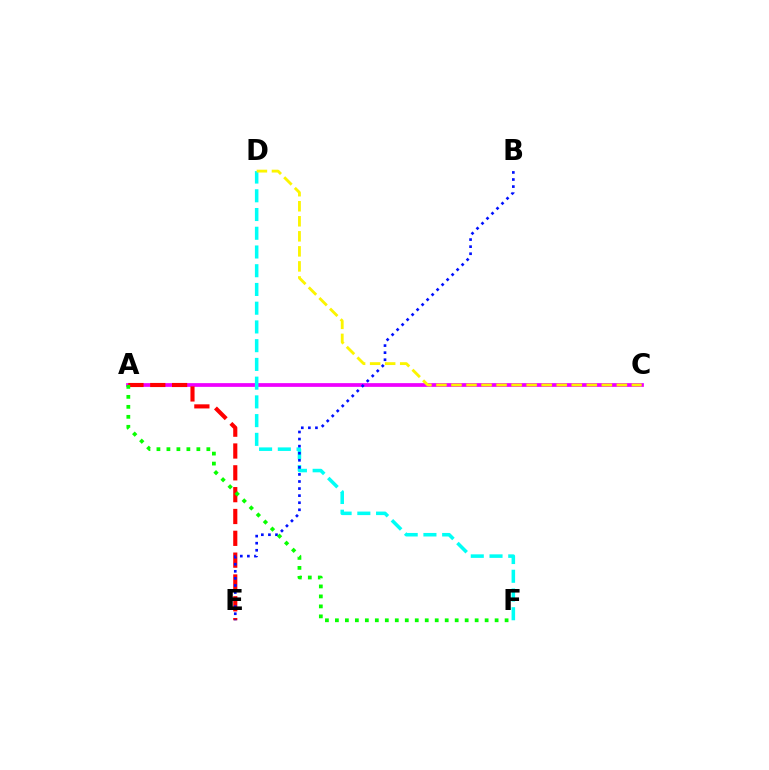{('A', 'C'): [{'color': '#ee00ff', 'line_style': 'solid', 'thickness': 2.69}], ('D', 'F'): [{'color': '#00fff6', 'line_style': 'dashed', 'thickness': 2.55}], ('C', 'D'): [{'color': '#fcf500', 'line_style': 'dashed', 'thickness': 2.04}], ('A', 'E'): [{'color': '#ff0000', 'line_style': 'dashed', 'thickness': 2.97}], ('B', 'E'): [{'color': '#0010ff', 'line_style': 'dotted', 'thickness': 1.92}], ('A', 'F'): [{'color': '#08ff00', 'line_style': 'dotted', 'thickness': 2.71}]}